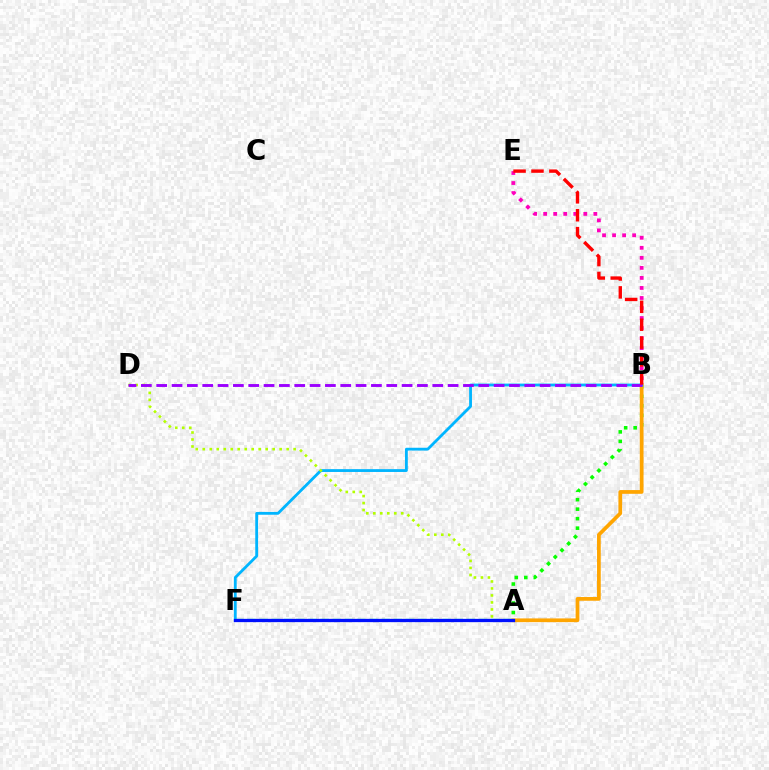{('A', 'B'): [{'color': '#08ff00', 'line_style': 'dotted', 'thickness': 2.58}, {'color': '#ffa500', 'line_style': 'solid', 'thickness': 2.68}], ('B', 'F'): [{'color': '#00b5ff', 'line_style': 'solid', 'thickness': 2.03}], ('A', 'F'): [{'color': '#00ff9d', 'line_style': 'dashed', 'thickness': 1.66}, {'color': '#0010ff', 'line_style': 'solid', 'thickness': 2.38}], ('B', 'E'): [{'color': '#ff00bd', 'line_style': 'dotted', 'thickness': 2.73}, {'color': '#ff0000', 'line_style': 'dashed', 'thickness': 2.43}], ('A', 'D'): [{'color': '#b3ff00', 'line_style': 'dotted', 'thickness': 1.9}], ('B', 'D'): [{'color': '#9b00ff', 'line_style': 'dashed', 'thickness': 2.08}]}